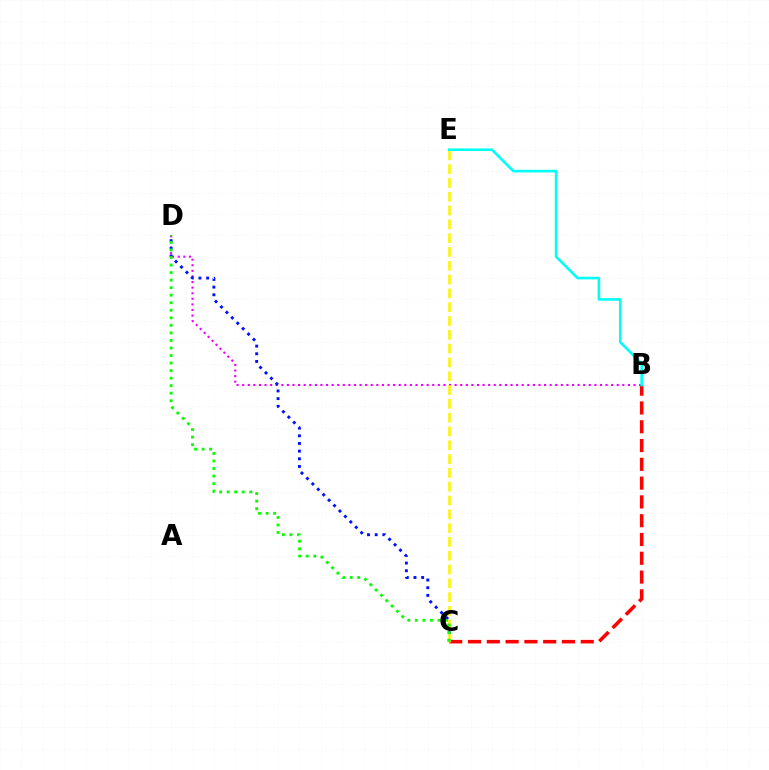{('B', 'C'): [{'color': '#ff0000', 'line_style': 'dashed', 'thickness': 2.55}], ('B', 'D'): [{'color': '#ee00ff', 'line_style': 'dotted', 'thickness': 1.52}], ('C', 'D'): [{'color': '#0010ff', 'line_style': 'dotted', 'thickness': 2.08}, {'color': '#08ff00', 'line_style': 'dotted', 'thickness': 2.05}], ('C', 'E'): [{'color': '#fcf500', 'line_style': 'dashed', 'thickness': 1.88}], ('B', 'E'): [{'color': '#00fff6', 'line_style': 'solid', 'thickness': 1.89}]}